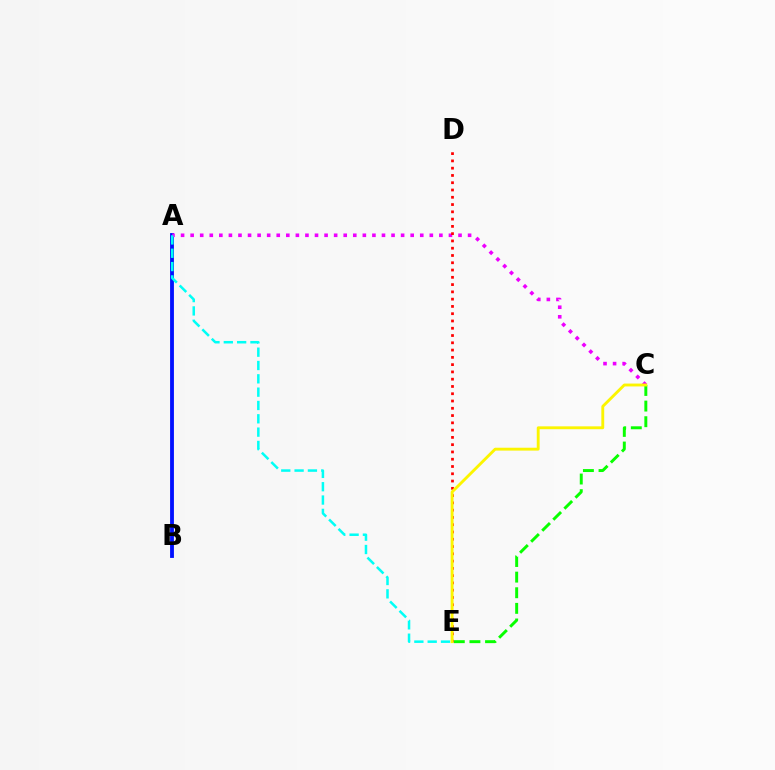{('A', 'B'): [{'color': '#0010ff', 'line_style': 'solid', 'thickness': 2.76}], ('A', 'C'): [{'color': '#ee00ff', 'line_style': 'dotted', 'thickness': 2.6}], ('D', 'E'): [{'color': '#ff0000', 'line_style': 'dotted', 'thickness': 1.98}], ('A', 'E'): [{'color': '#00fff6', 'line_style': 'dashed', 'thickness': 1.81}], ('C', 'E'): [{'color': '#08ff00', 'line_style': 'dashed', 'thickness': 2.12}, {'color': '#fcf500', 'line_style': 'solid', 'thickness': 2.07}]}